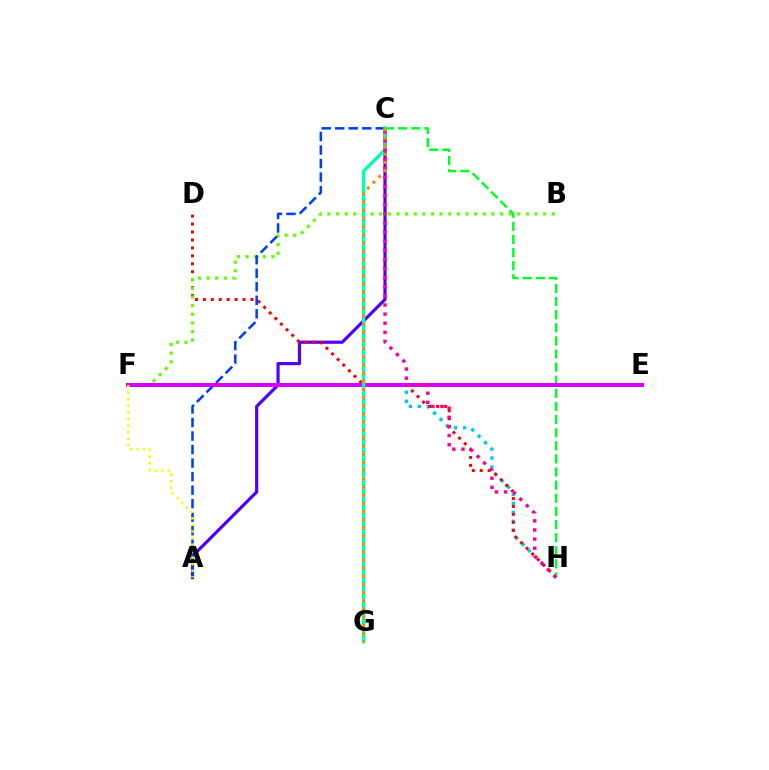{('F', 'H'): [{'color': '#00c7ff', 'line_style': 'dotted', 'thickness': 2.45}], ('A', 'C'): [{'color': '#4f00ff', 'line_style': 'solid', 'thickness': 2.29}, {'color': '#003fff', 'line_style': 'dashed', 'thickness': 1.84}], ('D', 'H'): [{'color': '#ff0000', 'line_style': 'dotted', 'thickness': 2.15}], ('B', 'F'): [{'color': '#66ff00', 'line_style': 'dotted', 'thickness': 2.34}], ('C', 'H'): [{'color': '#00ff27', 'line_style': 'dashed', 'thickness': 1.78}, {'color': '#ff00a0', 'line_style': 'dotted', 'thickness': 2.48}], ('E', 'F'): [{'color': '#d600ff', 'line_style': 'solid', 'thickness': 2.85}], ('C', 'G'): [{'color': '#00ffaf', 'line_style': 'solid', 'thickness': 2.44}, {'color': '#ff8800', 'line_style': 'dotted', 'thickness': 2.21}], ('A', 'F'): [{'color': '#eeff00', 'line_style': 'dotted', 'thickness': 1.78}]}